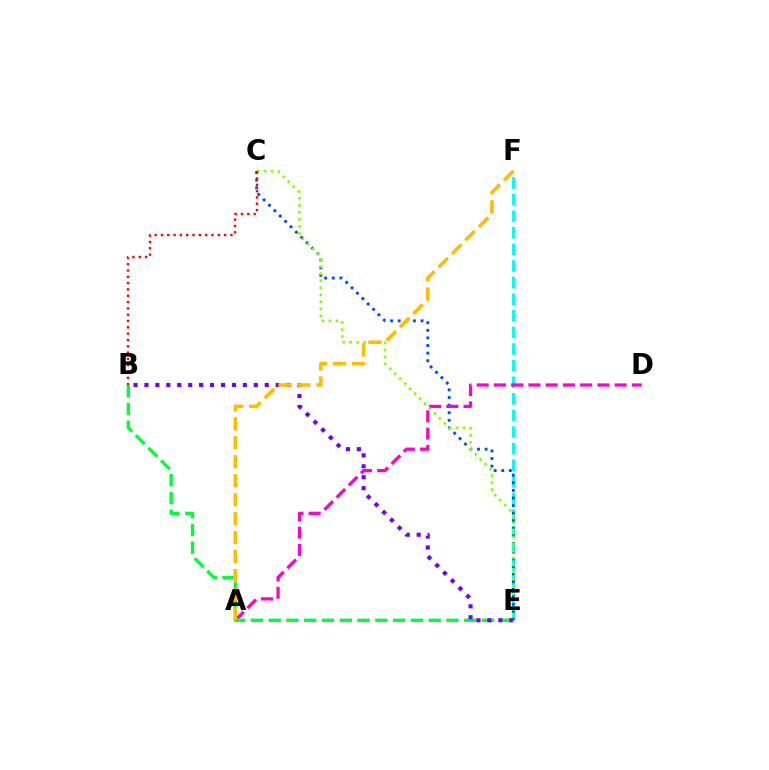{('E', 'F'): [{'color': '#00fff6', 'line_style': 'dashed', 'thickness': 2.26}], ('C', 'E'): [{'color': '#004bff', 'line_style': 'dotted', 'thickness': 2.07}, {'color': '#84ff00', 'line_style': 'dotted', 'thickness': 1.91}], ('A', 'D'): [{'color': '#ff00cf', 'line_style': 'dashed', 'thickness': 2.34}], ('B', 'E'): [{'color': '#00ff39', 'line_style': 'dashed', 'thickness': 2.42}, {'color': '#7200ff', 'line_style': 'dotted', 'thickness': 2.97}], ('A', 'F'): [{'color': '#ffbd00', 'line_style': 'dashed', 'thickness': 2.58}], ('B', 'C'): [{'color': '#ff0000', 'line_style': 'dotted', 'thickness': 1.72}]}